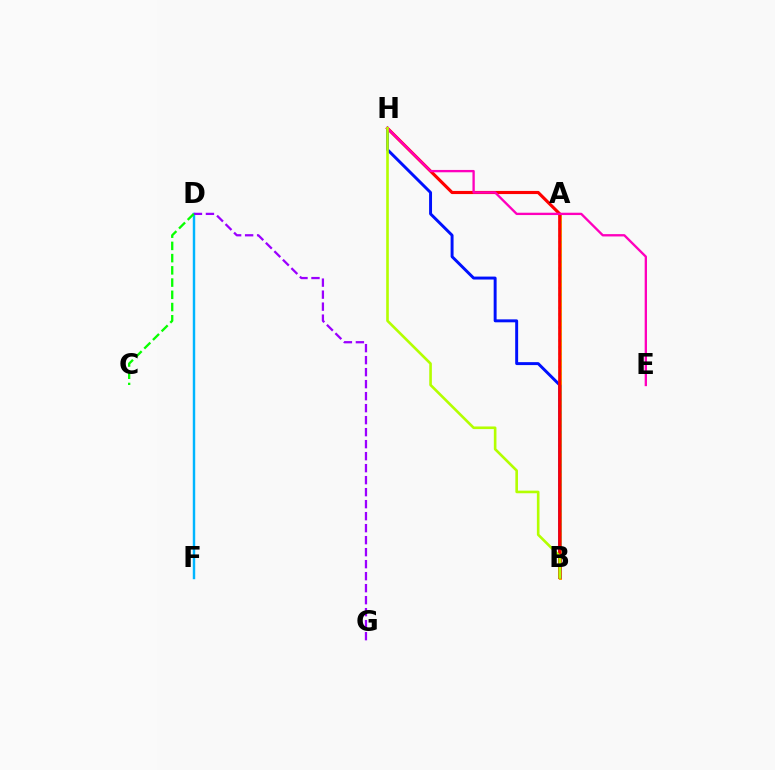{('A', 'B'): [{'color': '#ffa500', 'line_style': 'solid', 'thickness': 2.12}, {'color': '#00ff9d', 'line_style': 'dotted', 'thickness': 1.78}], ('B', 'H'): [{'color': '#0010ff', 'line_style': 'solid', 'thickness': 2.12}, {'color': '#ff0000', 'line_style': 'solid', 'thickness': 2.26}, {'color': '#b3ff00', 'line_style': 'solid', 'thickness': 1.89}], ('D', 'F'): [{'color': '#00b5ff', 'line_style': 'solid', 'thickness': 1.76}], ('D', 'G'): [{'color': '#9b00ff', 'line_style': 'dashed', 'thickness': 1.63}], ('E', 'H'): [{'color': '#ff00bd', 'line_style': 'solid', 'thickness': 1.68}], ('C', 'D'): [{'color': '#08ff00', 'line_style': 'dashed', 'thickness': 1.66}]}